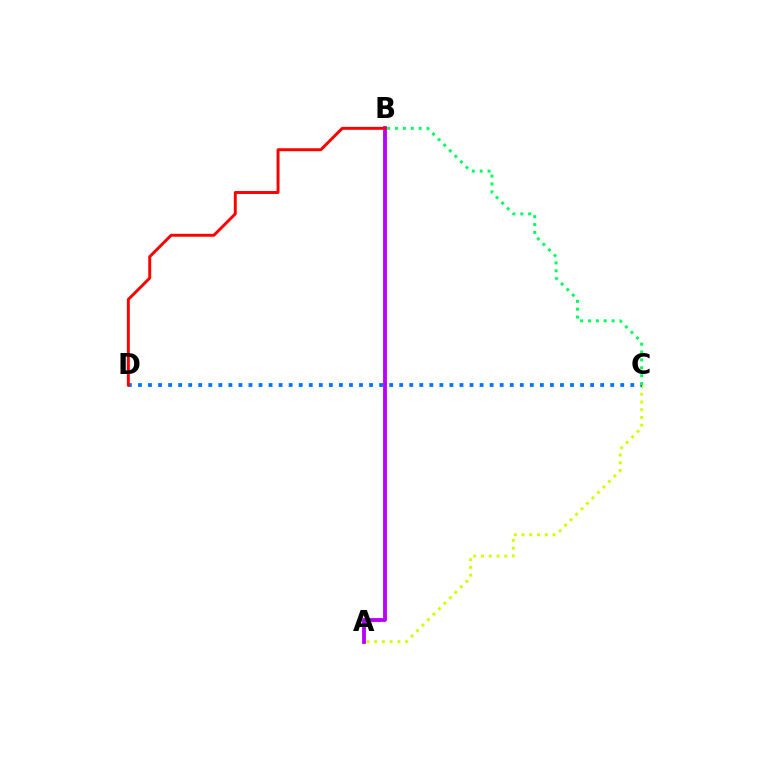{('A', 'B'): [{'color': '#b900ff', 'line_style': 'solid', 'thickness': 2.76}], ('A', 'C'): [{'color': '#d1ff00', 'line_style': 'dotted', 'thickness': 2.1}], ('C', 'D'): [{'color': '#0074ff', 'line_style': 'dotted', 'thickness': 2.73}], ('B', 'C'): [{'color': '#00ff5c', 'line_style': 'dotted', 'thickness': 2.14}], ('B', 'D'): [{'color': '#ff0000', 'line_style': 'solid', 'thickness': 2.11}]}